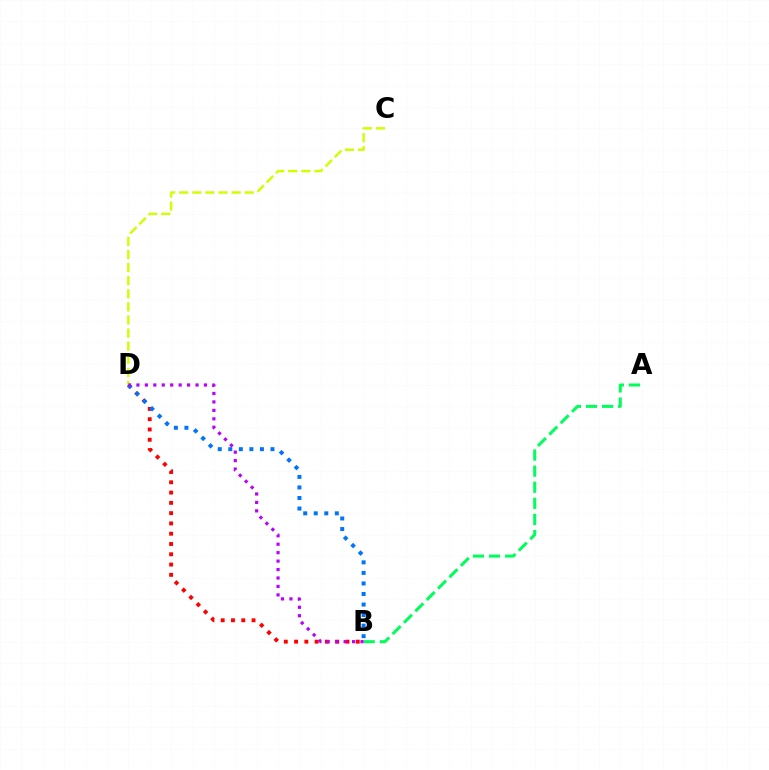{('A', 'B'): [{'color': '#00ff5c', 'line_style': 'dashed', 'thickness': 2.18}], ('C', 'D'): [{'color': '#d1ff00', 'line_style': 'dashed', 'thickness': 1.78}], ('B', 'D'): [{'color': '#ff0000', 'line_style': 'dotted', 'thickness': 2.79}, {'color': '#0074ff', 'line_style': 'dotted', 'thickness': 2.87}, {'color': '#b900ff', 'line_style': 'dotted', 'thickness': 2.29}]}